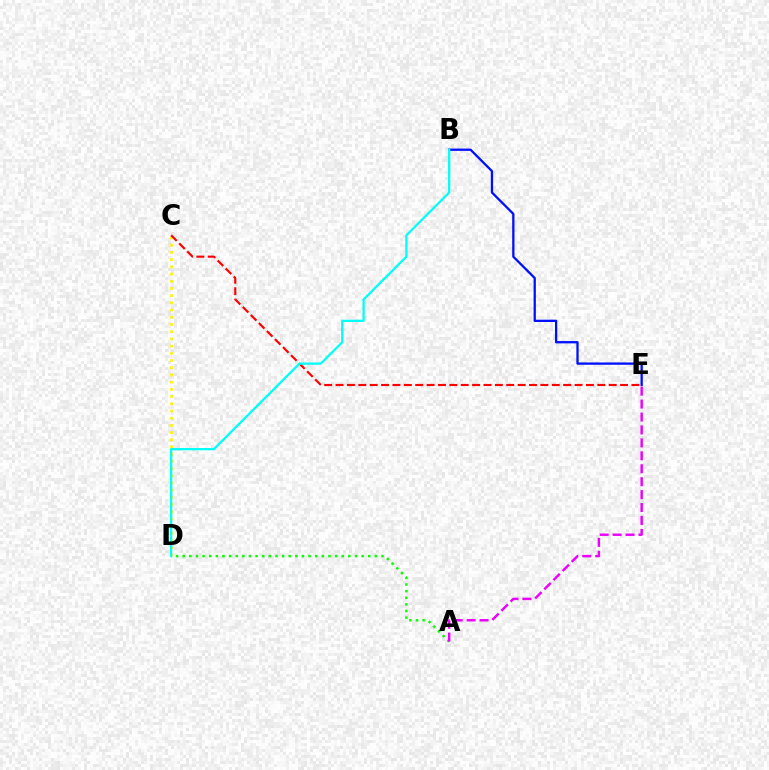{('A', 'D'): [{'color': '#08ff00', 'line_style': 'dotted', 'thickness': 1.8}], ('A', 'E'): [{'color': '#ee00ff', 'line_style': 'dashed', 'thickness': 1.76}], ('C', 'D'): [{'color': '#fcf500', 'line_style': 'dotted', 'thickness': 1.96}], ('C', 'E'): [{'color': '#ff0000', 'line_style': 'dashed', 'thickness': 1.55}], ('B', 'E'): [{'color': '#0010ff', 'line_style': 'solid', 'thickness': 1.65}], ('B', 'D'): [{'color': '#00fff6', 'line_style': 'solid', 'thickness': 1.63}]}